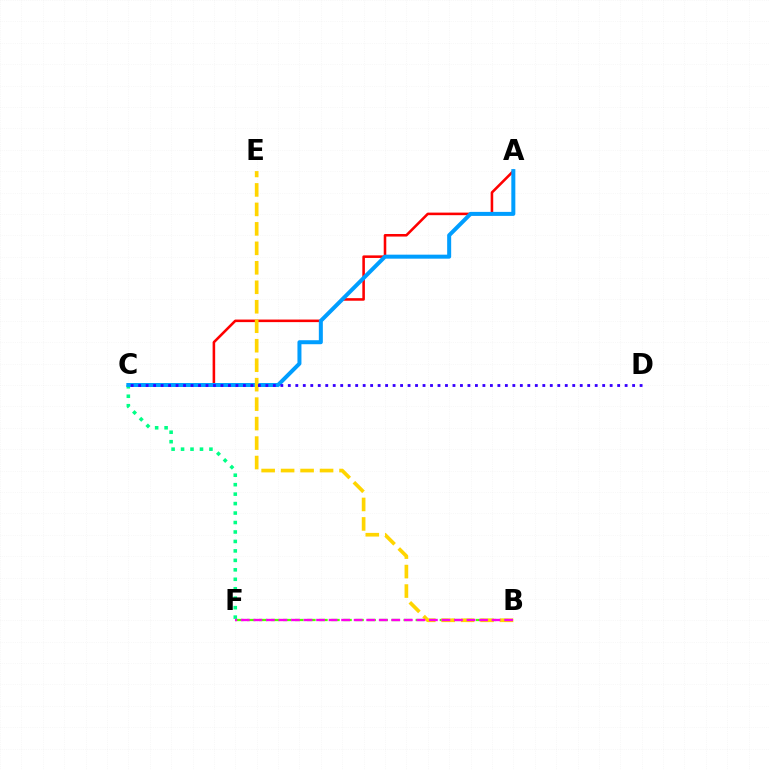{('B', 'F'): [{'color': '#4fff00', 'line_style': 'dashed', 'thickness': 1.64}, {'color': '#ff00ed', 'line_style': 'dashed', 'thickness': 1.7}], ('C', 'F'): [{'color': '#00ff86', 'line_style': 'dotted', 'thickness': 2.57}], ('A', 'C'): [{'color': '#ff0000', 'line_style': 'solid', 'thickness': 1.85}, {'color': '#009eff', 'line_style': 'solid', 'thickness': 2.88}], ('B', 'E'): [{'color': '#ffd500', 'line_style': 'dashed', 'thickness': 2.65}], ('C', 'D'): [{'color': '#3700ff', 'line_style': 'dotted', 'thickness': 2.03}]}